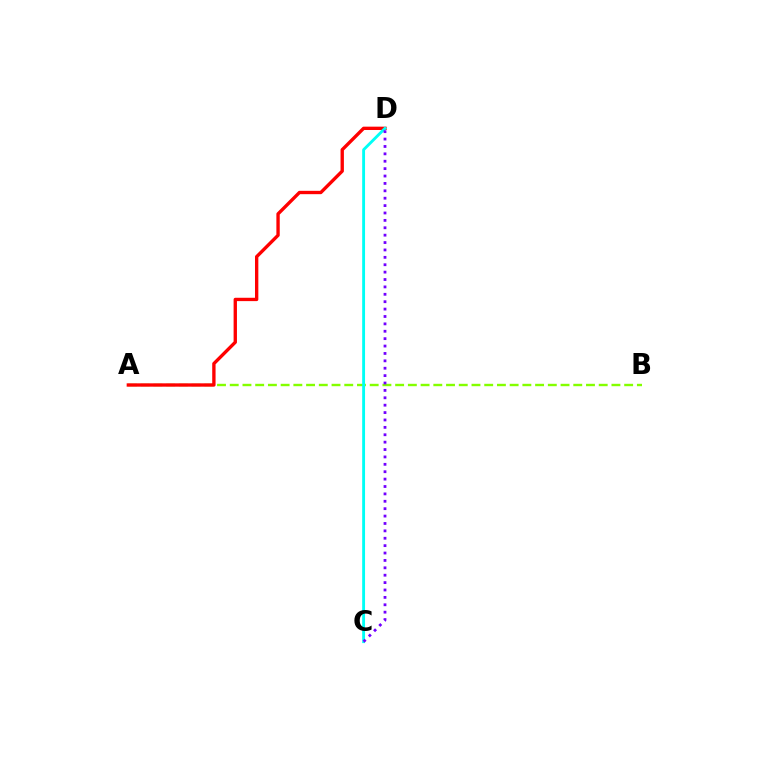{('A', 'B'): [{'color': '#84ff00', 'line_style': 'dashed', 'thickness': 1.73}], ('A', 'D'): [{'color': '#ff0000', 'line_style': 'solid', 'thickness': 2.41}], ('C', 'D'): [{'color': '#00fff6', 'line_style': 'solid', 'thickness': 2.06}, {'color': '#7200ff', 'line_style': 'dotted', 'thickness': 2.01}]}